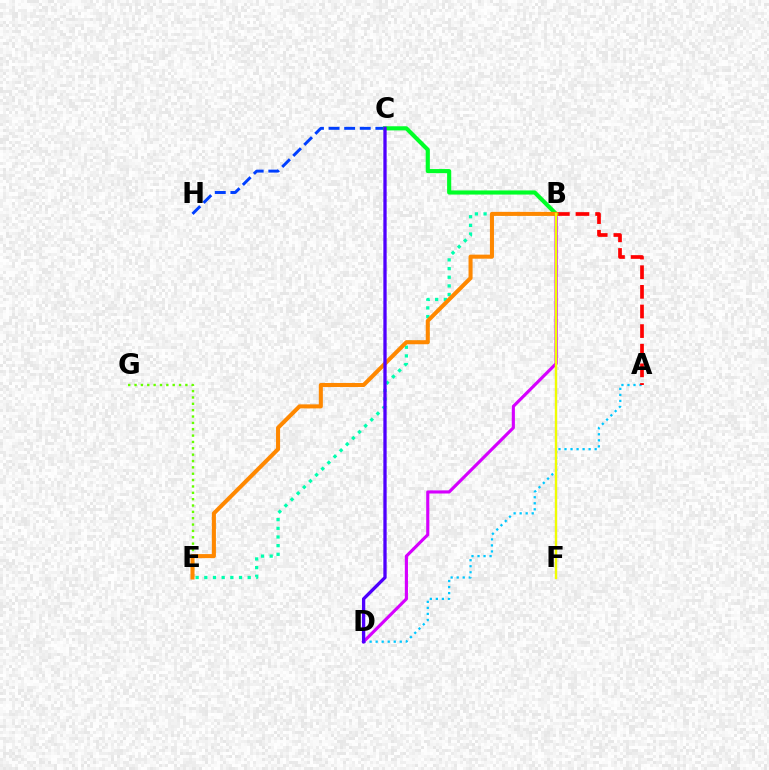{('B', 'E'): [{'color': '#00ffaf', 'line_style': 'dotted', 'thickness': 2.36}, {'color': '#ff8800', 'line_style': 'solid', 'thickness': 2.91}], ('C', 'H'): [{'color': '#003fff', 'line_style': 'dashed', 'thickness': 2.12}], ('A', 'D'): [{'color': '#00c7ff', 'line_style': 'dotted', 'thickness': 1.64}], ('A', 'B'): [{'color': '#ff0000', 'line_style': 'dashed', 'thickness': 2.67}], ('B', 'D'): [{'color': '#d600ff', 'line_style': 'solid', 'thickness': 2.26}], ('E', 'G'): [{'color': '#66ff00', 'line_style': 'dotted', 'thickness': 1.73}], ('B', 'F'): [{'color': '#ff00a0', 'line_style': 'solid', 'thickness': 1.5}, {'color': '#eeff00', 'line_style': 'solid', 'thickness': 1.66}], ('B', 'C'): [{'color': '#00ff27', 'line_style': 'solid', 'thickness': 2.97}], ('C', 'D'): [{'color': '#4f00ff', 'line_style': 'solid', 'thickness': 2.38}]}